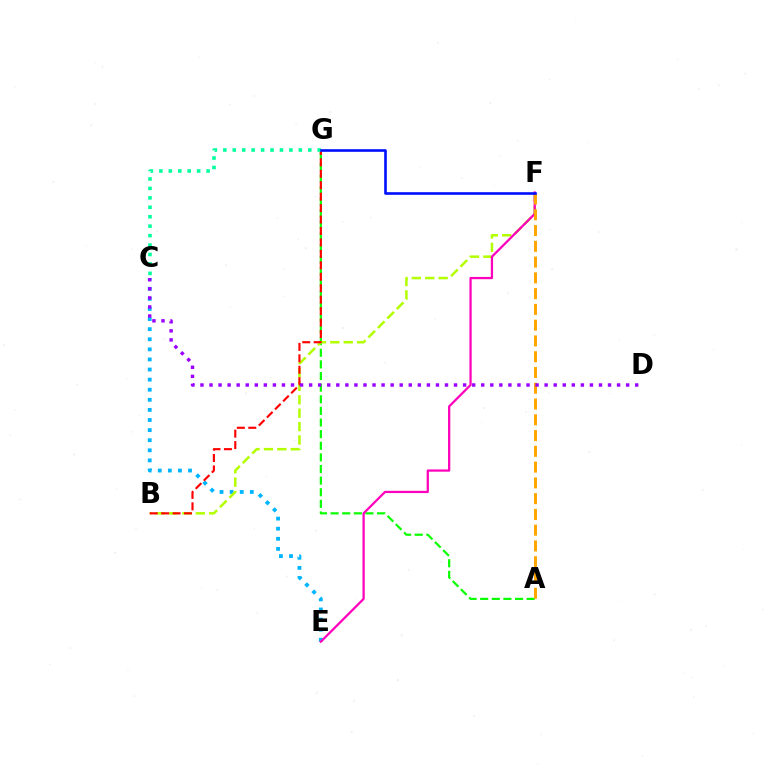{('A', 'G'): [{'color': '#08ff00', 'line_style': 'dashed', 'thickness': 1.58}], ('C', 'E'): [{'color': '#00b5ff', 'line_style': 'dotted', 'thickness': 2.74}], ('B', 'F'): [{'color': '#b3ff00', 'line_style': 'dashed', 'thickness': 1.82}], ('E', 'F'): [{'color': '#ff00bd', 'line_style': 'solid', 'thickness': 1.62}], ('B', 'G'): [{'color': '#ff0000', 'line_style': 'dashed', 'thickness': 1.55}], ('C', 'G'): [{'color': '#00ff9d', 'line_style': 'dotted', 'thickness': 2.56}], ('A', 'F'): [{'color': '#ffa500', 'line_style': 'dashed', 'thickness': 2.14}], ('C', 'D'): [{'color': '#9b00ff', 'line_style': 'dotted', 'thickness': 2.46}], ('F', 'G'): [{'color': '#0010ff', 'line_style': 'solid', 'thickness': 1.89}]}